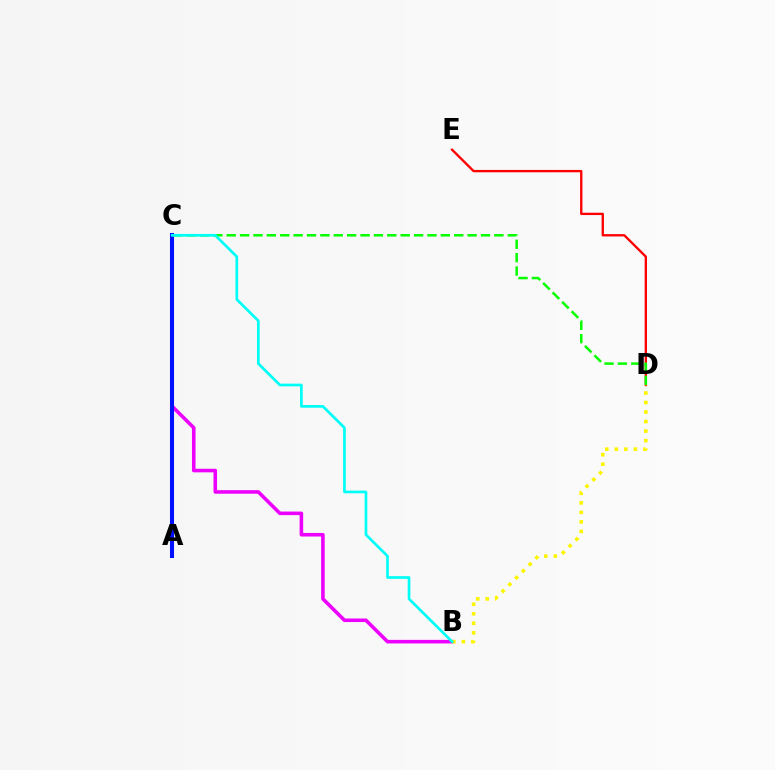{('D', 'E'): [{'color': '#ff0000', 'line_style': 'solid', 'thickness': 1.69}], ('B', 'C'): [{'color': '#ee00ff', 'line_style': 'solid', 'thickness': 2.57}, {'color': '#00fff6', 'line_style': 'solid', 'thickness': 1.94}], ('A', 'C'): [{'color': '#0010ff', 'line_style': 'solid', 'thickness': 2.93}], ('C', 'D'): [{'color': '#08ff00', 'line_style': 'dashed', 'thickness': 1.82}], ('B', 'D'): [{'color': '#fcf500', 'line_style': 'dotted', 'thickness': 2.59}]}